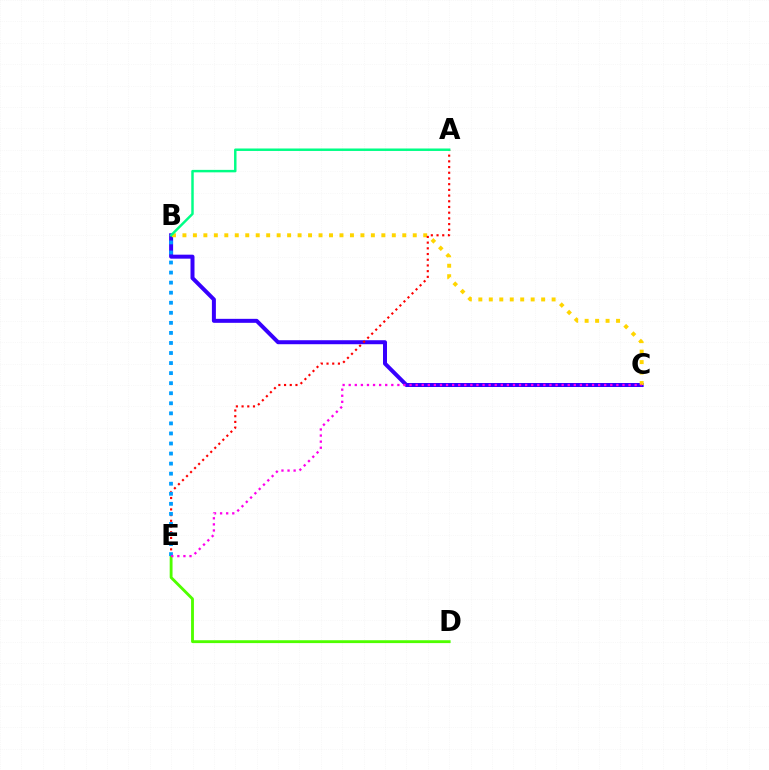{('B', 'C'): [{'color': '#3700ff', 'line_style': 'solid', 'thickness': 2.87}, {'color': '#ffd500', 'line_style': 'dotted', 'thickness': 2.84}], ('D', 'E'): [{'color': '#4fff00', 'line_style': 'solid', 'thickness': 2.06}], ('A', 'E'): [{'color': '#ff0000', 'line_style': 'dotted', 'thickness': 1.55}], ('B', 'E'): [{'color': '#009eff', 'line_style': 'dotted', 'thickness': 2.73}], ('C', 'E'): [{'color': '#ff00ed', 'line_style': 'dotted', 'thickness': 1.65}], ('A', 'B'): [{'color': '#00ff86', 'line_style': 'solid', 'thickness': 1.78}]}